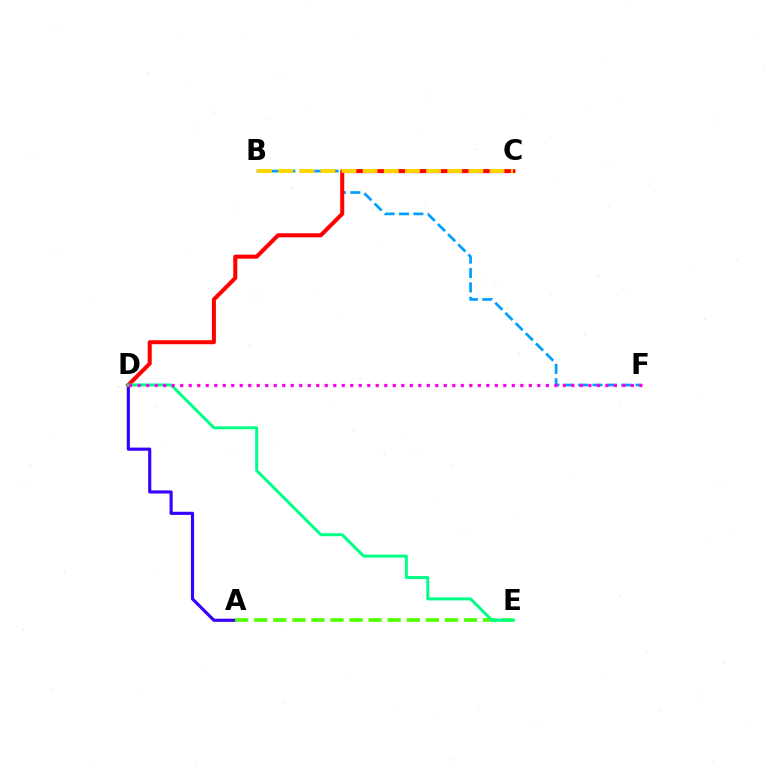{('A', 'D'): [{'color': '#3700ff', 'line_style': 'solid', 'thickness': 2.26}], ('B', 'F'): [{'color': '#009eff', 'line_style': 'dashed', 'thickness': 1.95}], ('C', 'D'): [{'color': '#ff0000', 'line_style': 'solid', 'thickness': 2.9}], ('A', 'E'): [{'color': '#4fff00', 'line_style': 'dashed', 'thickness': 2.59}], ('D', 'E'): [{'color': '#00ff86', 'line_style': 'solid', 'thickness': 2.16}], ('D', 'F'): [{'color': '#ff00ed', 'line_style': 'dotted', 'thickness': 2.31}], ('B', 'C'): [{'color': '#ffd500', 'line_style': 'dashed', 'thickness': 2.87}]}